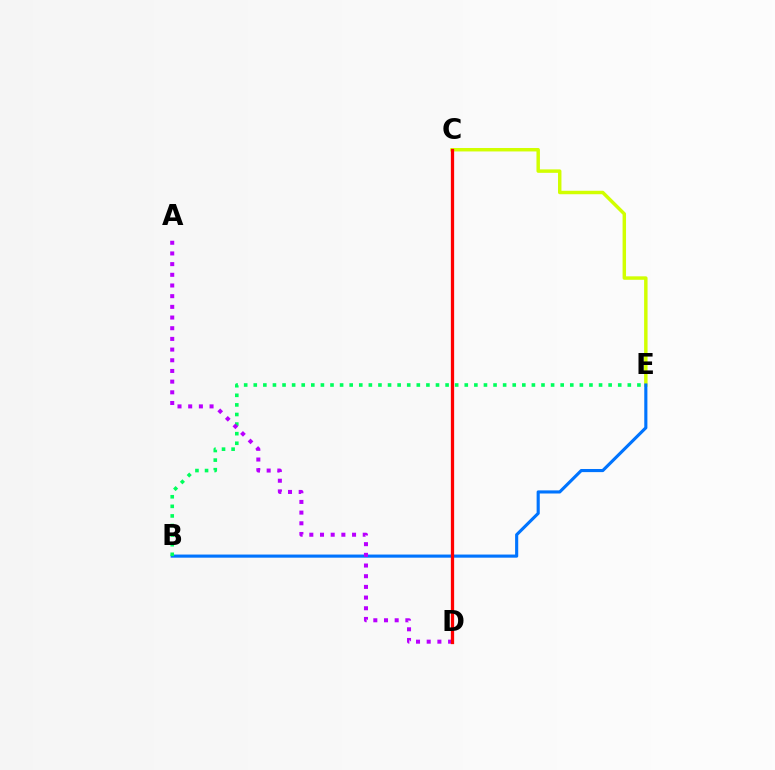{('C', 'E'): [{'color': '#d1ff00', 'line_style': 'solid', 'thickness': 2.48}], ('B', 'E'): [{'color': '#0074ff', 'line_style': 'solid', 'thickness': 2.25}, {'color': '#00ff5c', 'line_style': 'dotted', 'thickness': 2.61}], ('A', 'D'): [{'color': '#b900ff', 'line_style': 'dotted', 'thickness': 2.9}], ('C', 'D'): [{'color': '#ff0000', 'line_style': 'solid', 'thickness': 2.35}]}